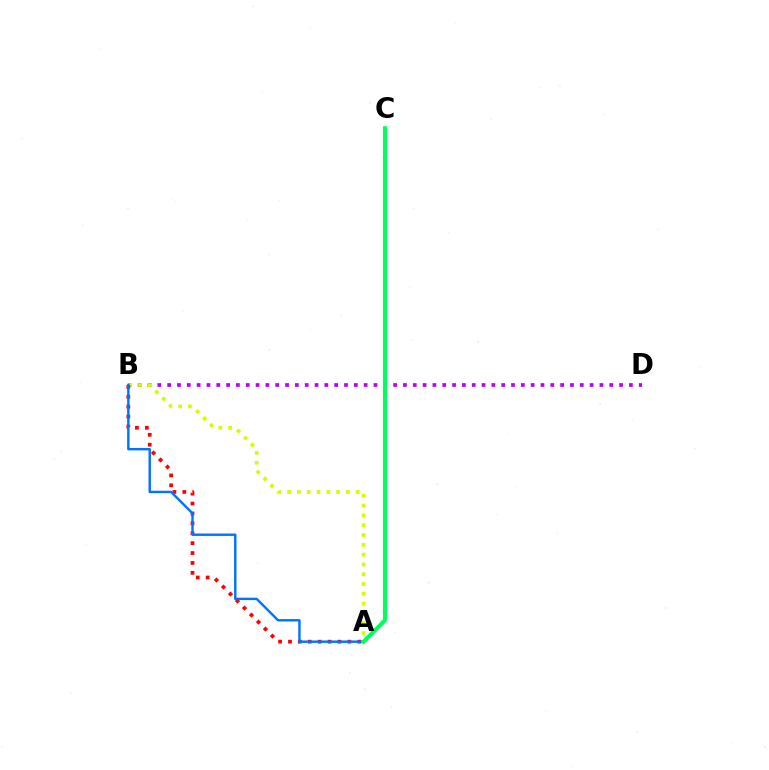{('B', 'D'): [{'color': '#b900ff', 'line_style': 'dotted', 'thickness': 2.67}], ('A', 'B'): [{'color': '#d1ff00', 'line_style': 'dotted', 'thickness': 2.66}, {'color': '#ff0000', 'line_style': 'dotted', 'thickness': 2.69}, {'color': '#0074ff', 'line_style': 'solid', 'thickness': 1.74}], ('A', 'C'): [{'color': '#00ff5c', 'line_style': 'solid', 'thickness': 2.97}]}